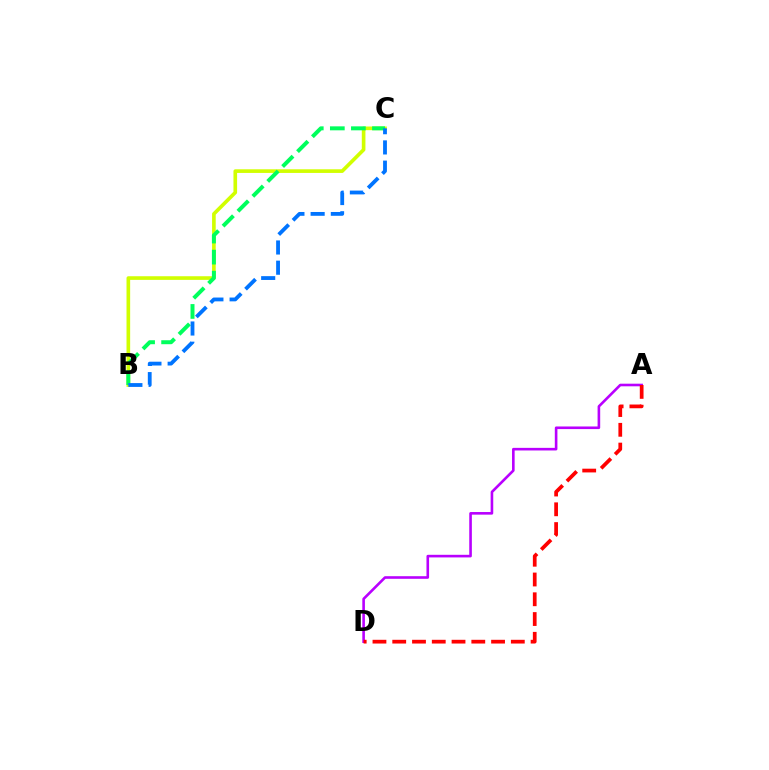{('B', 'C'): [{'color': '#d1ff00', 'line_style': 'solid', 'thickness': 2.62}, {'color': '#00ff5c', 'line_style': 'dashed', 'thickness': 2.86}, {'color': '#0074ff', 'line_style': 'dashed', 'thickness': 2.75}], ('A', 'D'): [{'color': '#b900ff', 'line_style': 'solid', 'thickness': 1.88}, {'color': '#ff0000', 'line_style': 'dashed', 'thickness': 2.69}]}